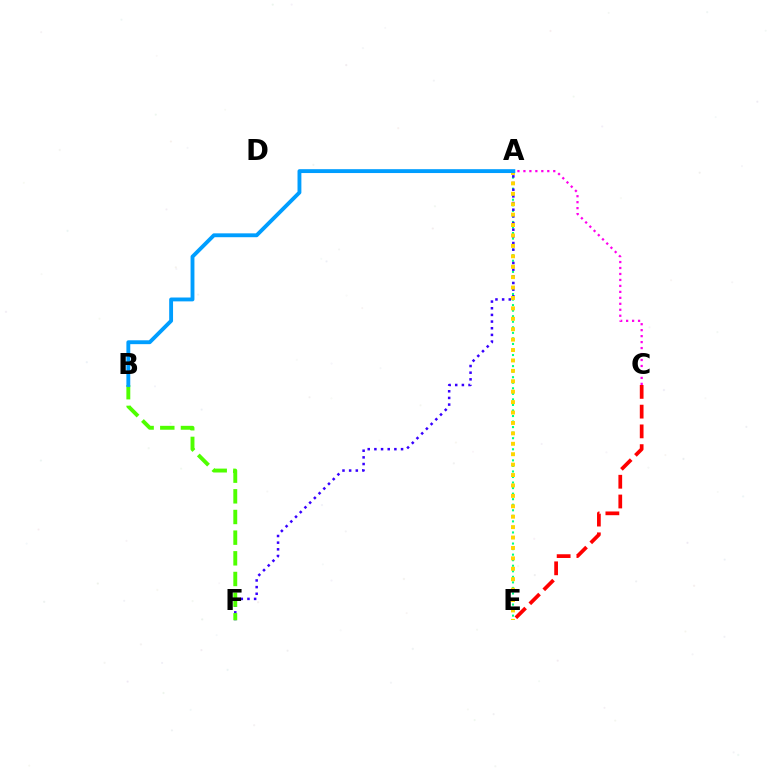{('A', 'E'): [{'color': '#00ff86', 'line_style': 'dotted', 'thickness': 1.51}, {'color': '#ffd500', 'line_style': 'dotted', 'thickness': 2.83}], ('A', 'F'): [{'color': '#3700ff', 'line_style': 'dotted', 'thickness': 1.81}], ('B', 'F'): [{'color': '#4fff00', 'line_style': 'dashed', 'thickness': 2.81}], ('A', 'C'): [{'color': '#ff00ed', 'line_style': 'dotted', 'thickness': 1.62}], ('C', 'E'): [{'color': '#ff0000', 'line_style': 'dashed', 'thickness': 2.68}], ('A', 'B'): [{'color': '#009eff', 'line_style': 'solid', 'thickness': 2.78}]}